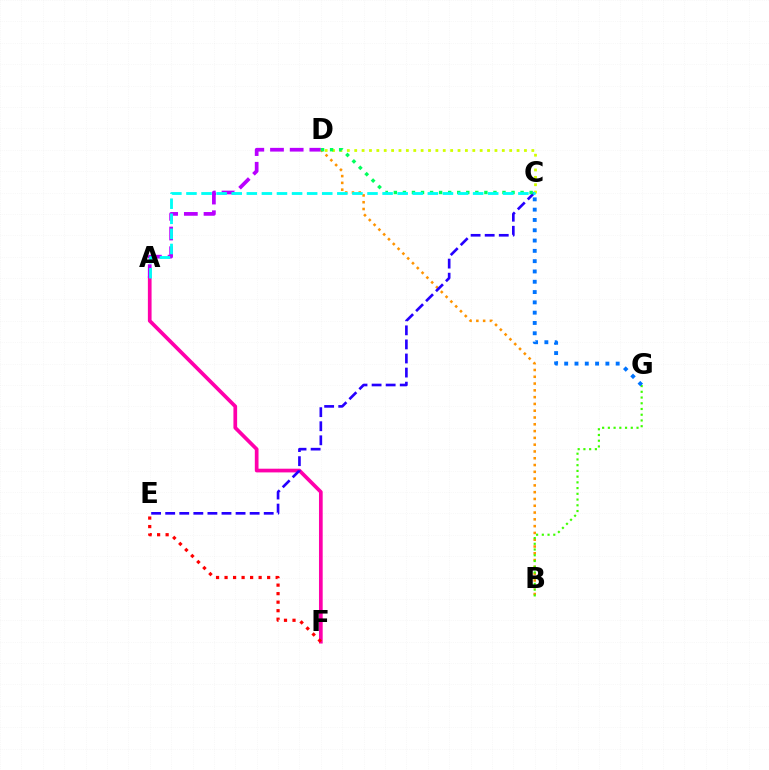{('A', 'F'): [{'color': '#ff00ac', 'line_style': 'solid', 'thickness': 2.67}], ('A', 'D'): [{'color': '#b900ff', 'line_style': 'dashed', 'thickness': 2.67}], ('E', 'F'): [{'color': '#ff0000', 'line_style': 'dotted', 'thickness': 2.31}], ('B', 'D'): [{'color': '#ff9400', 'line_style': 'dotted', 'thickness': 1.84}], ('C', 'D'): [{'color': '#d1ff00', 'line_style': 'dotted', 'thickness': 2.01}, {'color': '#00ff5c', 'line_style': 'dotted', 'thickness': 2.46}], ('C', 'E'): [{'color': '#2500ff', 'line_style': 'dashed', 'thickness': 1.91}], ('B', 'G'): [{'color': '#3dff00', 'line_style': 'dotted', 'thickness': 1.56}], ('C', 'G'): [{'color': '#0074ff', 'line_style': 'dotted', 'thickness': 2.8}], ('A', 'C'): [{'color': '#00fff6', 'line_style': 'dashed', 'thickness': 2.05}]}